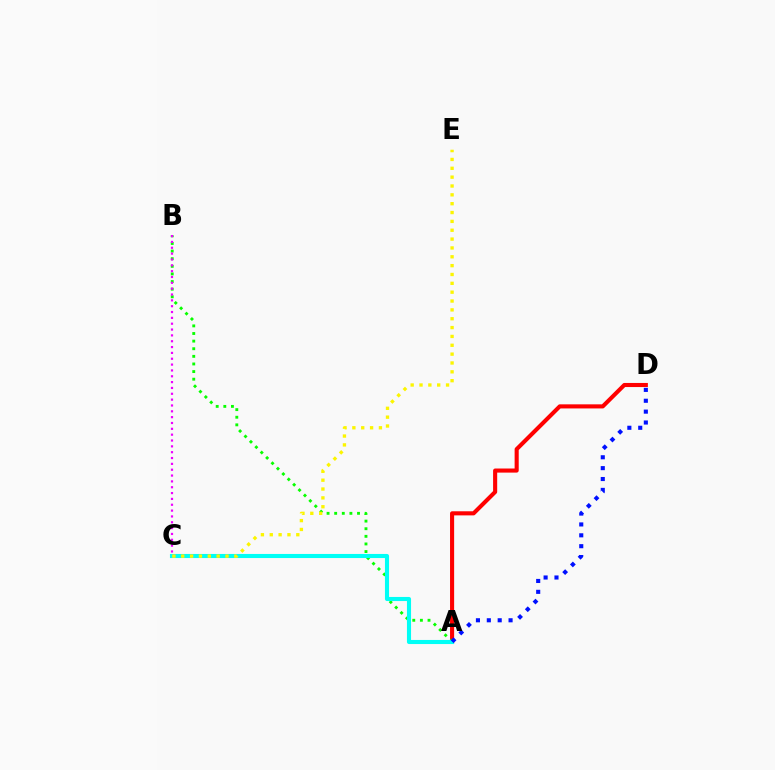{('A', 'D'): [{'color': '#ff0000', 'line_style': 'solid', 'thickness': 2.95}, {'color': '#0010ff', 'line_style': 'dotted', 'thickness': 2.95}], ('A', 'B'): [{'color': '#08ff00', 'line_style': 'dotted', 'thickness': 2.07}], ('B', 'C'): [{'color': '#ee00ff', 'line_style': 'dotted', 'thickness': 1.59}], ('A', 'C'): [{'color': '#00fff6', 'line_style': 'solid', 'thickness': 2.95}], ('C', 'E'): [{'color': '#fcf500', 'line_style': 'dotted', 'thickness': 2.4}]}